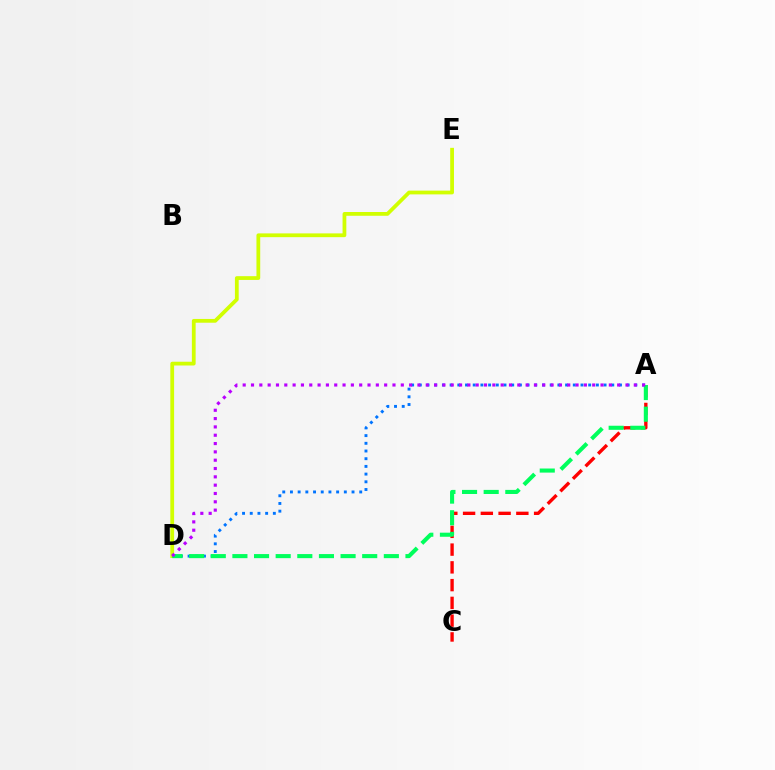{('A', 'C'): [{'color': '#ff0000', 'line_style': 'dashed', 'thickness': 2.41}], ('A', 'D'): [{'color': '#0074ff', 'line_style': 'dotted', 'thickness': 2.09}, {'color': '#00ff5c', 'line_style': 'dashed', 'thickness': 2.94}, {'color': '#b900ff', 'line_style': 'dotted', 'thickness': 2.26}], ('D', 'E'): [{'color': '#d1ff00', 'line_style': 'solid', 'thickness': 2.71}]}